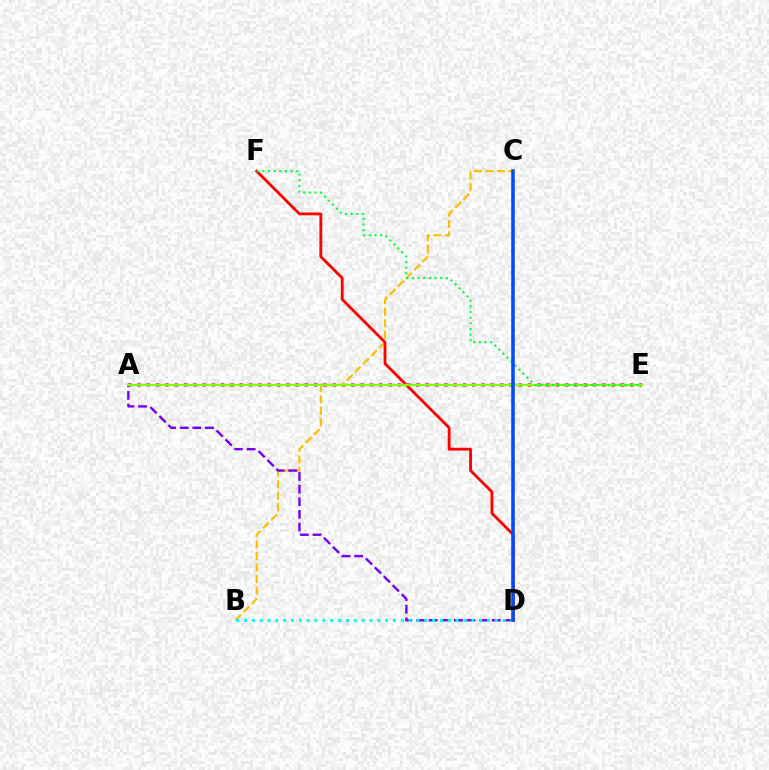{('A', 'E'): [{'color': '#ff00cf', 'line_style': 'dotted', 'thickness': 2.53}, {'color': '#84ff00', 'line_style': 'solid', 'thickness': 1.7}], ('B', 'C'): [{'color': '#ffbd00', 'line_style': 'dashed', 'thickness': 1.56}], ('A', 'D'): [{'color': '#7200ff', 'line_style': 'dashed', 'thickness': 1.72}], ('D', 'F'): [{'color': '#ff0000', 'line_style': 'solid', 'thickness': 2.03}], ('B', 'D'): [{'color': '#00fff6', 'line_style': 'dotted', 'thickness': 2.13}], ('E', 'F'): [{'color': '#00ff39', 'line_style': 'dotted', 'thickness': 1.53}], ('C', 'D'): [{'color': '#004bff', 'line_style': 'solid', 'thickness': 2.57}]}